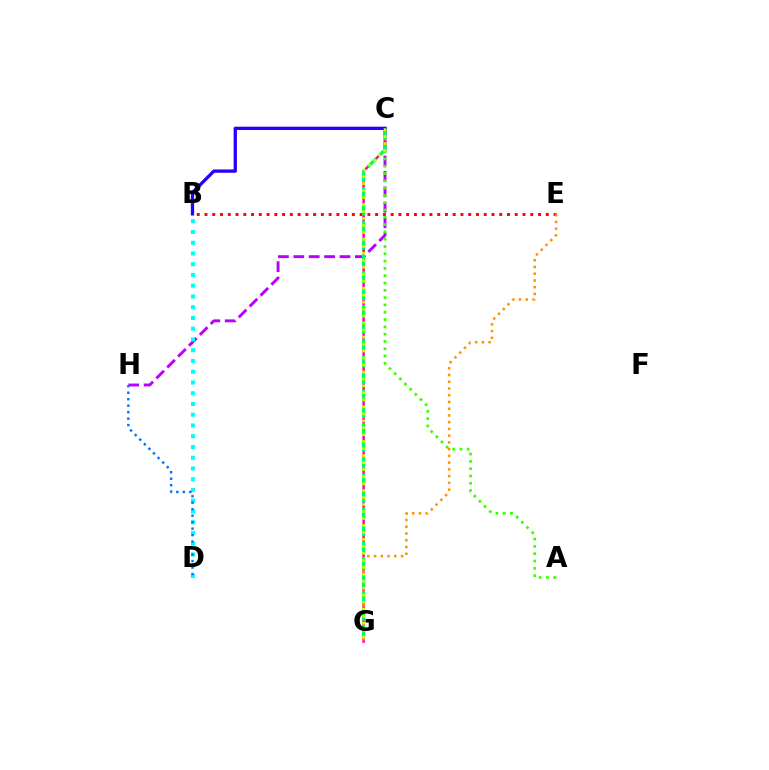{('C', 'H'): [{'color': '#b900ff', 'line_style': 'dashed', 'thickness': 2.09}], ('A', 'C'): [{'color': '#3dff00', 'line_style': 'dotted', 'thickness': 1.98}], ('B', 'D'): [{'color': '#00fff6', 'line_style': 'dotted', 'thickness': 2.92}], ('C', 'G'): [{'color': '#ff00ac', 'line_style': 'solid', 'thickness': 1.76}, {'color': '#00ff5c', 'line_style': 'dashed', 'thickness': 2.29}, {'color': '#d1ff00', 'line_style': 'dotted', 'thickness': 1.9}], ('B', 'E'): [{'color': '#ff0000', 'line_style': 'dotted', 'thickness': 2.11}], ('E', 'G'): [{'color': '#ff9400', 'line_style': 'dotted', 'thickness': 1.83}], ('D', 'H'): [{'color': '#0074ff', 'line_style': 'dotted', 'thickness': 1.76}], ('B', 'C'): [{'color': '#2500ff', 'line_style': 'solid', 'thickness': 2.37}]}